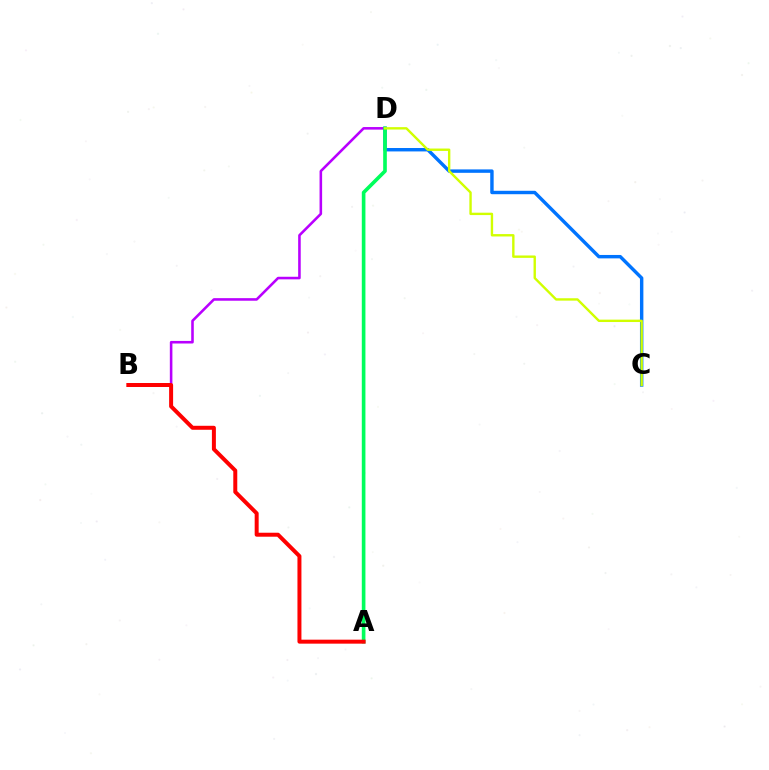{('C', 'D'): [{'color': '#0074ff', 'line_style': 'solid', 'thickness': 2.46}, {'color': '#d1ff00', 'line_style': 'solid', 'thickness': 1.72}], ('B', 'D'): [{'color': '#b900ff', 'line_style': 'solid', 'thickness': 1.85}], ('A', 'D'): [{'color': '#00ff5c', 'line_style': 'solid', 'thickness': 2.62}], ('A', 'B'): [{'color': '#ff0000', 'line_style': 'solid', 'thickness': 2.87}]}